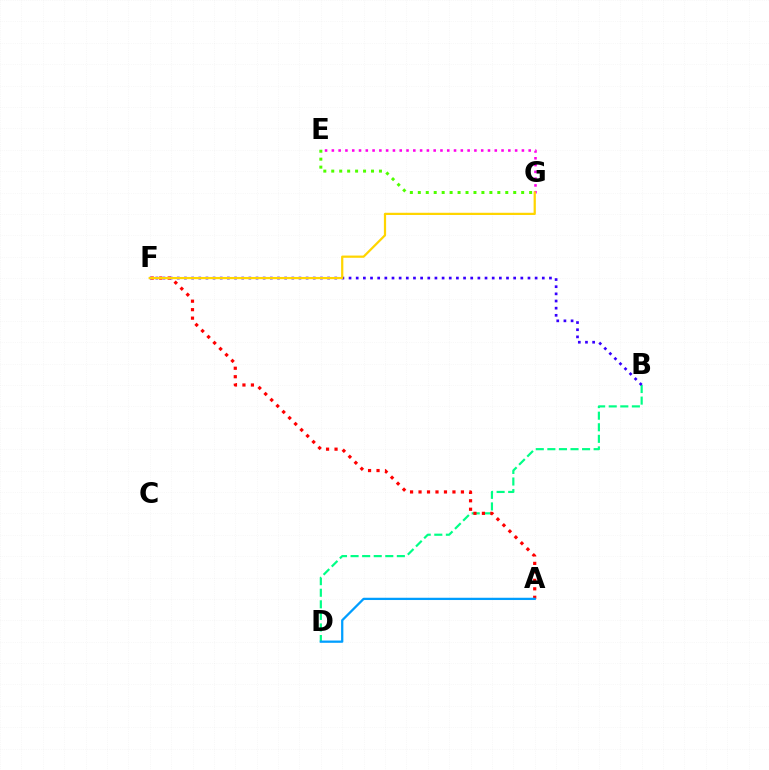{('E', 'G'): [{'color': '#ff00ed', 'line_style': 'dotted', 'thickness': 1.84}, {'color': '#4fff00', 'line_style': 'dotted', 'thickness': 2.16}], ('B', 'D'): [{'color': '#00ff86', 'line_style': 'dashed', 'thickness': 1.57}], ('A', 'F'): [{'color': '#ff0000', 'line_style': 'dotted', 'thickness': 2.3}], ('A', 'D'): [{'color': '#009eff', 'line_style': 'solid', 'thickness': 1.63}], ('B', 'F'): [{'color': '#3700ff', 'line_style': 'dotted', 'thickness': 1.94}], ('F', 'G'): [{'color': '#ffd500', 'line_style': 'solid', 'thickness': 1.61}]}